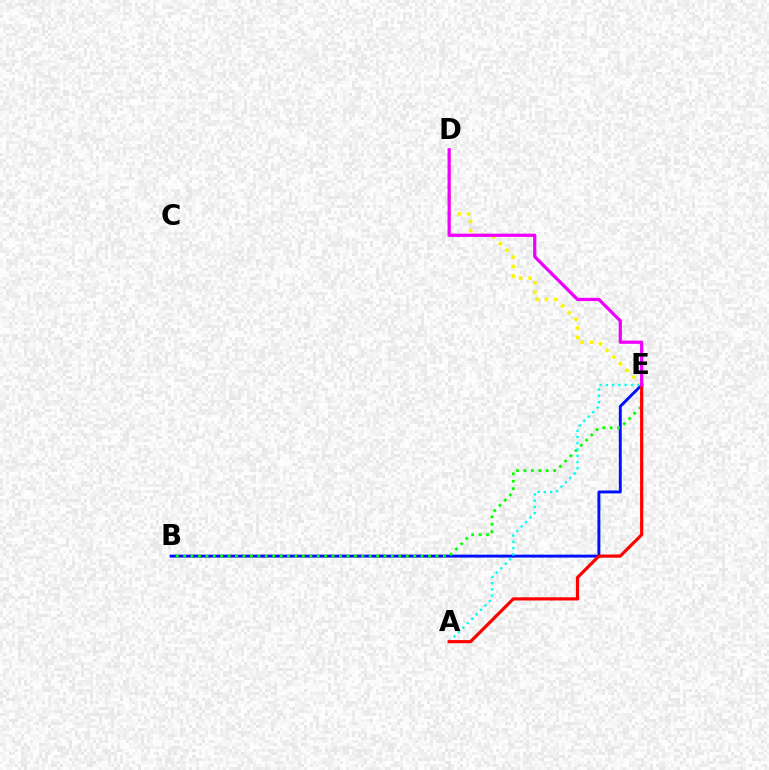{('B', 'E'): [{'color': '#0010ff', 'line_style': 'solid', 'thickness': 2.1}, {'color': '#08ff00', 'line_style': 'dotted', 'thickness': 2.02}], ('D', 'E'): [{'color': '#fcf500', 'line_style': 'dotted', 'thickness': 2.56}, {'color': '#ee00ff', 'line_style': 'solid', 'thickness': 2.32}], ('A', 'E'): [{'color': '#00fff6', 'line_style': 'dotted', 'thickness': 1.7}, {'color': '#ff0000', 'line_style': 'solid', 'thickness': 2.29}]}